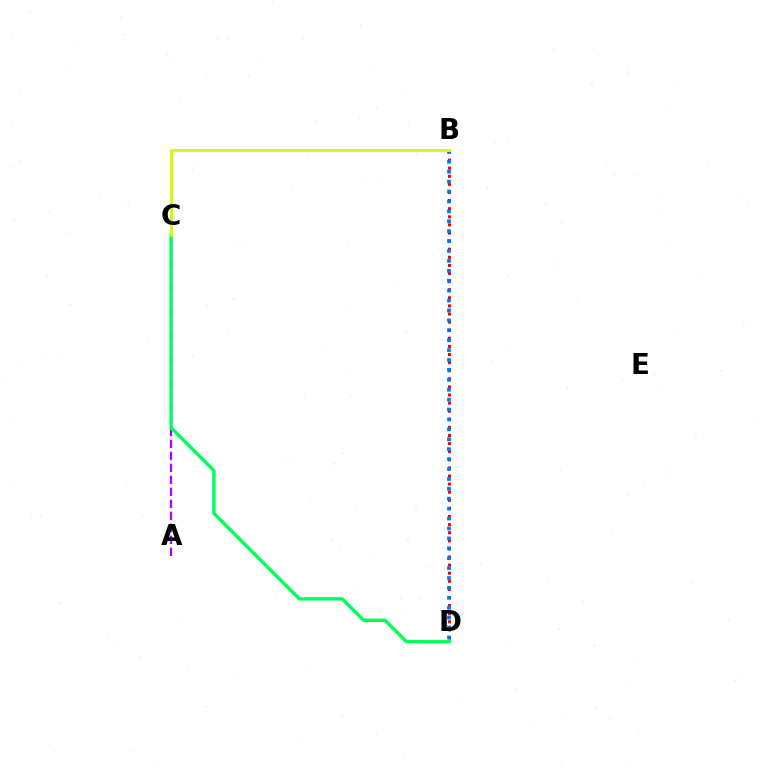{('B', 'D'): [{'color': '#ff0000', 'line_style': 'dotted', 'thickness': 2.2}, {'color': '#0074ff', 'line_style': 'dotted', 'thickness': 2.69}], ('A', 'C'): [{'color': '#b900ff', 'line_style': 'dashed', 'thickness': 1.63}], ('C', 'D'): [{'color': '#00ff5c', 'line_style': 'solid', 'thickness': 2.43}], ('B', 'C'): [{'color': '#d1ff00', 'line_style': 'solid', 'thickness': 2.14}]}